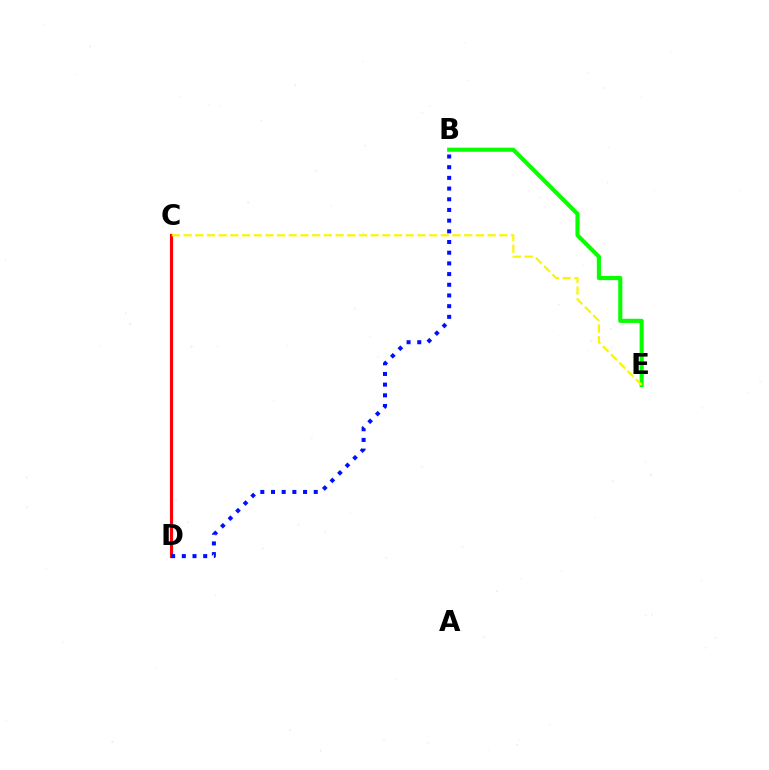{('C', 'D'): [{'color': '#00fff6', 'line_style': 'dashed', 'thickness': 1.82}, {'color': '#ee00ff', 'line_style': 'solid', 'thickness': 2.27}, {'color': '#ff0000', 'line_style': 'solid', 'thickness': 2.12}], ('B', 'E'): [{'color': '#08ff00', 'line_style': 'solid', 'thickness': 2.96}], ('B', 'D'): [{'color': '#0010ff', 'line_style': 'dotted', 'thickness': 2.9}], ('C', 'E'): [{'color': '#fcf500', 'line_style': 'dashed', 'thickness': 1.59}]}